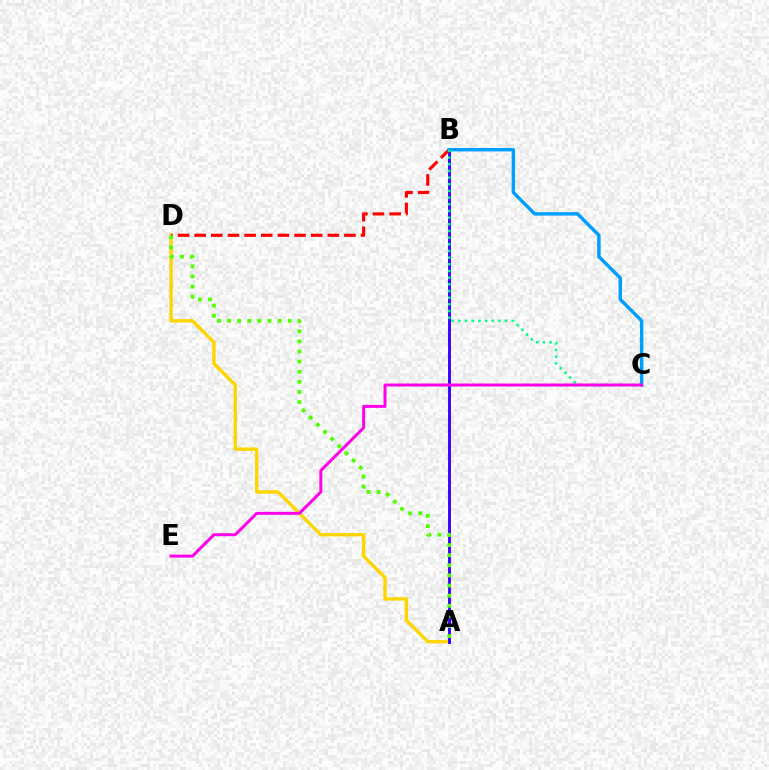{('A', 'D'): [{'color': '#ffd500', 'line_style': 'solid', 'thickness': 2.45}, {'color': '#4fff00', 'line_style': 'dotted', 'thickness': 2.75}], ('A', 'B'): [{'color': '#3700ff', 'line_style': 'solid', 'thickness': 2.07}], ('B', 'D'): [{'color': '#ff0000', 'line_style': 'dashed', 'thickness': 2.26}], ('B', 'C'): [{'color': '#009eff', 'line_style': 'solid', 'thickness': 2.47}, {'color': '#00ff86', 'line_style': 'dotted', 'thickness': 1.81}], ('C', 'E'): [{'color': '#ff00ed', 'line_style': 'solid', 'thickness': 2.14}]}